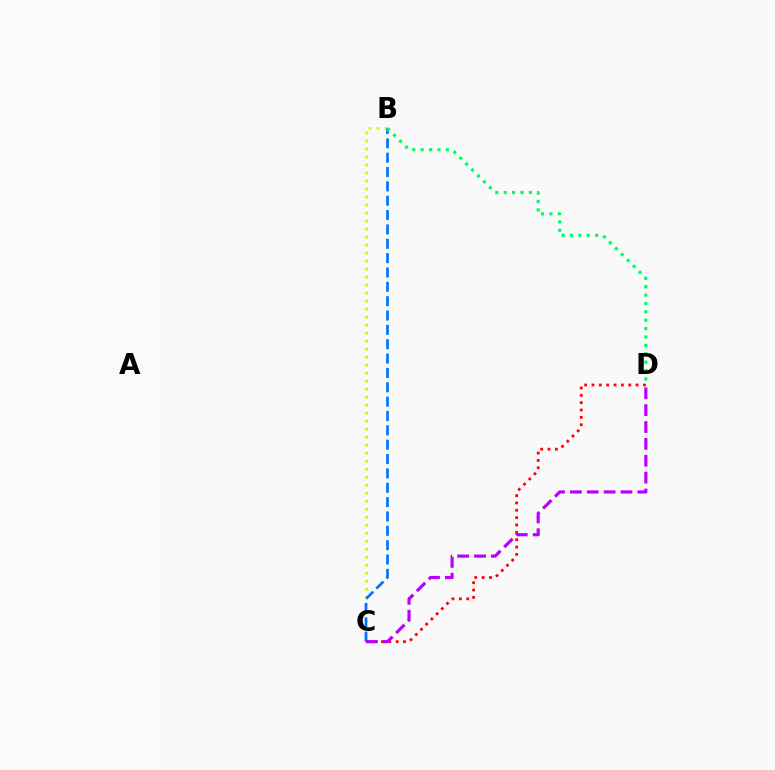{('B', 'C'): [{'color': '#d1ff00', 'line_style': 'dotted', 'thickness': 2.17}, {'color': '#0074ff', 'line_style': 'dashed', 'thickness': 1.95}], ('C', 'D'): [{'color': '#ff0000', 'line_style': 'dotted', 'thickness': 2.0}, {'color': '#b900ff', 'line_style': 'dashed', 'thickness': 2.29}], ('B', 'D'): [{'color': '#00ff5c', 'line_style': 'dotted', 'thickness': 2.28}]}